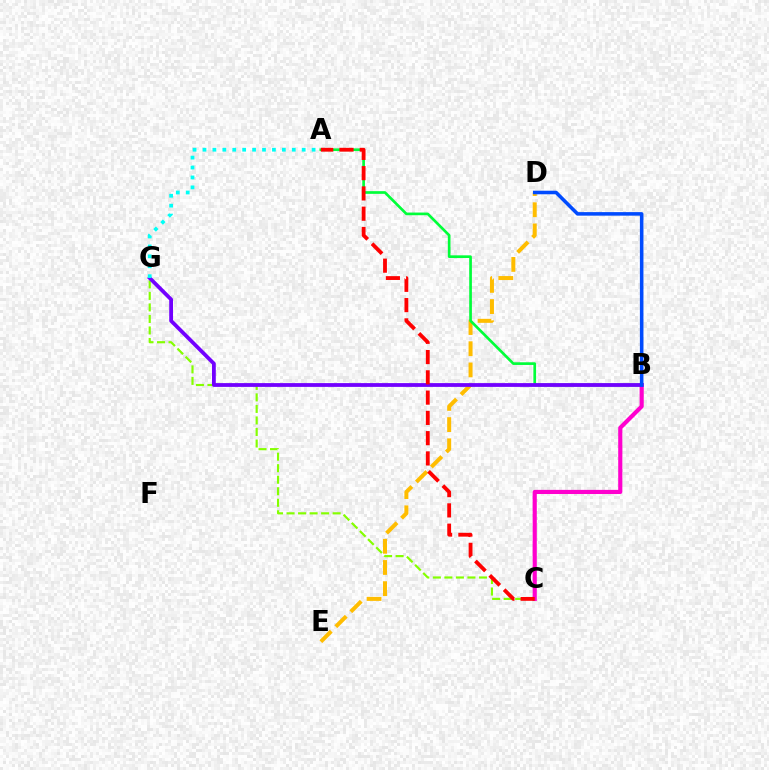{('D', 'E'): [{'color': '#ffbd00', 'line_style': 'dashed', 'thickness': 2.88}], ('C', 'G'): [{'color': '#84ff00', 'line_style': 'dashed', 'thickness': 1.57}], ('A', 'B'): [{'color': '#00ff39', 'line_style': 'solid', 'thickness': 1.93}], ('B', 'C'): [{'color': '#ff00cf', 'line_style': 'solid', 'thickness': 2.98}], ('B', 'G'): [{'color': '#7200ff', 'line_style': 'solid', 'thickness': 2.72}], ('A', 'C'): [{'color': '#ff0000', 'line_style': 'dashed', 'thickness': 2.75}], ('B', 'D'): [{'color': '#004bff', 'line_style': 'solid', 'thickness': 2.55}], ('A', 'G'): [{'color': '#00fff6', 'line_style': 'dotted', 'thickness': 2.7}]}